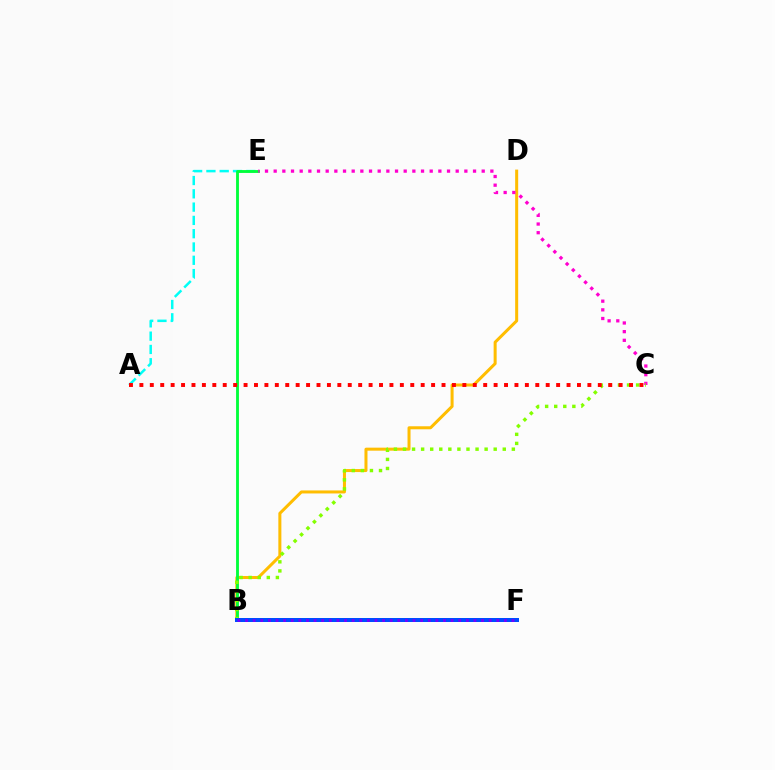{('A', 'E'): [{'color': '#00fff6', 'line_style': 'dashed', 'thickness': 1.81}], ('B', 'D'): [{'color': '#ffbd00', 'line_style': 'solid', 'thickness': 2.17}], ('B', 'E'): [{'color': '#00ff39', 'line_style': 'solid', 'thickness': 2.05}], ('C', 'E'): [{'color': '#ff00cf', 'line_style': 'dotted', 'thickness': 2.35}], ('B', 'C'): [{'color': '#84ff00', 'line_style': 'dotted', 'thickness': 2.46}], ('A', 'C'): [{'color': '#ff0000', 'line_style': 'dotted', 'thickness': 2.83}], ('B', 'F'): [{'color': '#004bff', 'line_style': 'solid', 'thickness': 2.88}, {'color': '#7200ff', 'line_style': 'dotted', 'thickness': 2.07}]}